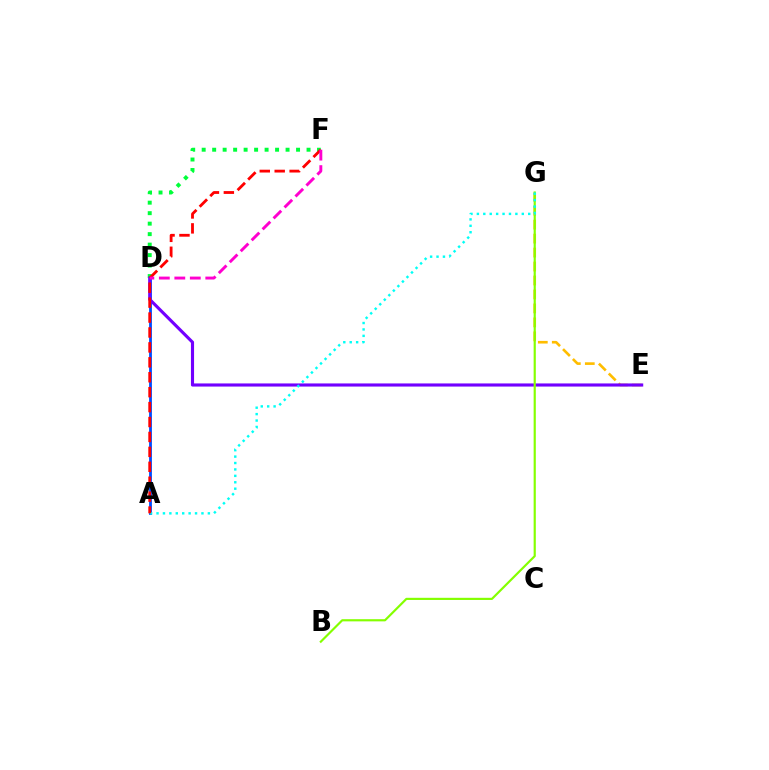{('A', 'D'): [{'color': '#004bff', 'line_style': 'solid', 'thickness': 2.02}], ('D', 'F'): [{'color': '#00ff39', 'line_style': 'dotted', 'thickness': 2.85}, {'color': '#ff00cf', 'line_style': 'dashed', 'thickness': 2.1}], ('E', 'G'): [{'color': '#ffbd00', 'line_style': 'dashed', 'thickness': 1.9}], ('D', 'E'): [{'color': '#7200ff', 'line_style': 'solid', 'thickness': 2.25}], ('B', 'G'): [{'color': '#84ff00', 'line_style': 'solid', 'thickness': 1.56}], ('A', 'G'): [{'color': '#00fff6', 'line_style': 'dotted', 'thickness': 1.74}], ('A', 'F'): [{'color': '#ff0000', 'line_style': 'dashed', 'thickness': 2.03}]}